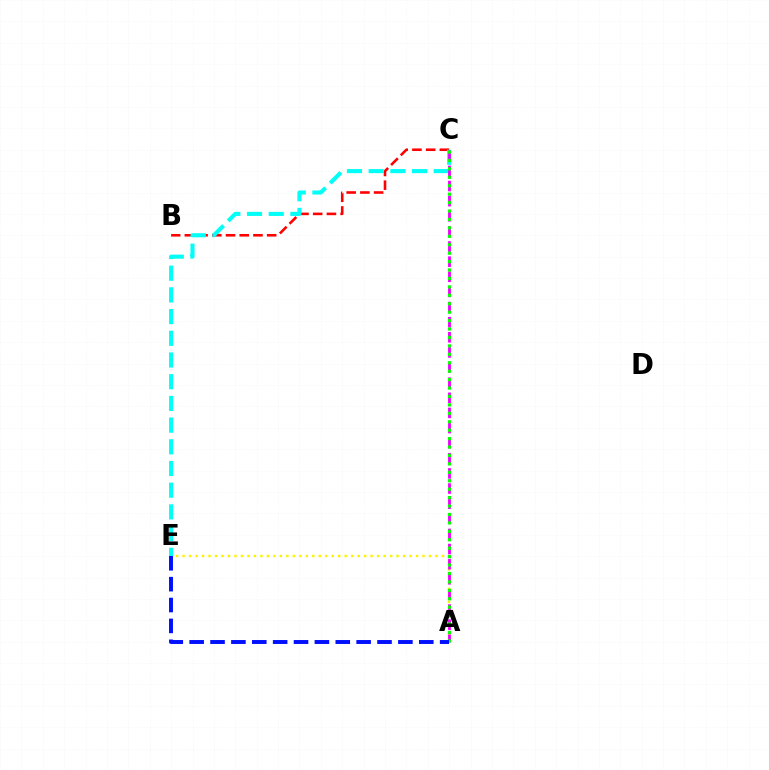{('A', 'E'): [{'color': '#fcf500', 'line_style': 'dotted', 'thickness': 1.76}, {'color': '#0010ff', 'line_style': 'dashed', 'thickness': 2.84}], ('B', 'C'): [{'color': '#ff0000', 'line_style': 'dashed', 'thickness': 1.86}], ('C', 'E'): [{'color': '#00fff6', 'line_style': 'dashed', 'thickness': 2.95}], ('A', 'C'): [{'color': '#ee00ff', 'line_style': 'dashed', 'thickness': 2.05}, {'color': '#08ff00', 'line_style': 'dotted', 'thickness': 2.29}]}